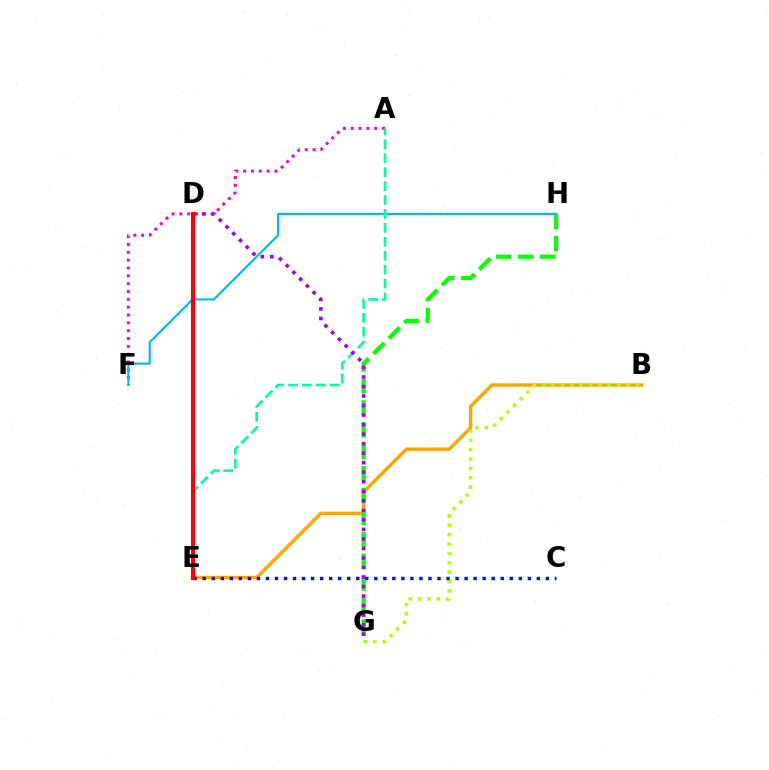{('B', 'E'): [{'color': '#ffa500', 'line_style': 'solid', 'thickness': 2.45}], ('B', 'G'): [{'color': '#b3ff00', 'line_style': 'dotted', 'thickness': 2.55}], ('G', 'H'): [{'color': '#08ff00', 'line_style': 'dashed', 'thickness': 2.98}], ('C', 'E'): [{'color': '#0010ff', 'line_style': 'dotted', 'thickness': 2.45}], ('A', 'F'): [{'color': '#ff00bd', 'line_style': 'dotted', 'thickness': 2.13}], ('F', 'H'): [{'color': '#00b5ff', 'line_style': 'solid', 'thickness': 1.52}], ('A', 'E'): [{'color': '#00ff9d', 'line_style': 'dashed', 'thickness': 1.89}], ('D', 'G'): [{'color': '#9b00ff', 'line_style': 'dotted', 'thickness': 2.59}], ('D', 'E'): [{'color': '#ff0000', 'line_style': 'solid', 'thickness': 2.97}]}